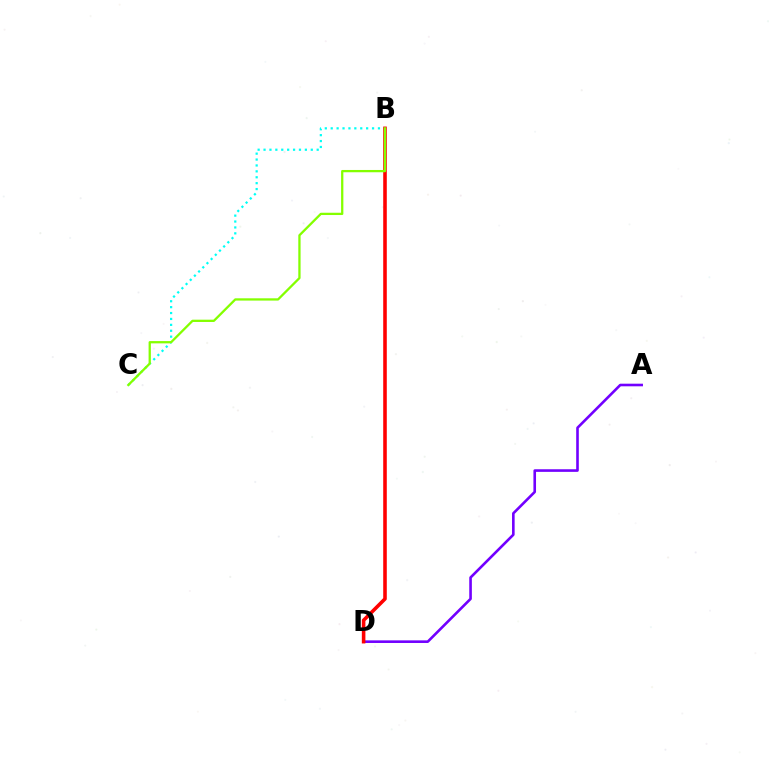{('B', 'C'): [{'color': '#00fff6', 'line_style': 'dotted', 'thickness': 1.6}, {'color': '#84ff00', 'line_style': 'solid', 'thickness': 1.64}], ('A', 'D'): [{'color': '#7200ff', 'line_style': 'solid', 'thickness': 1.88}], ('B', 'D'): [{'color': '#ff0000', 'line_style': 'solid', 'thickness': 2.58}]}